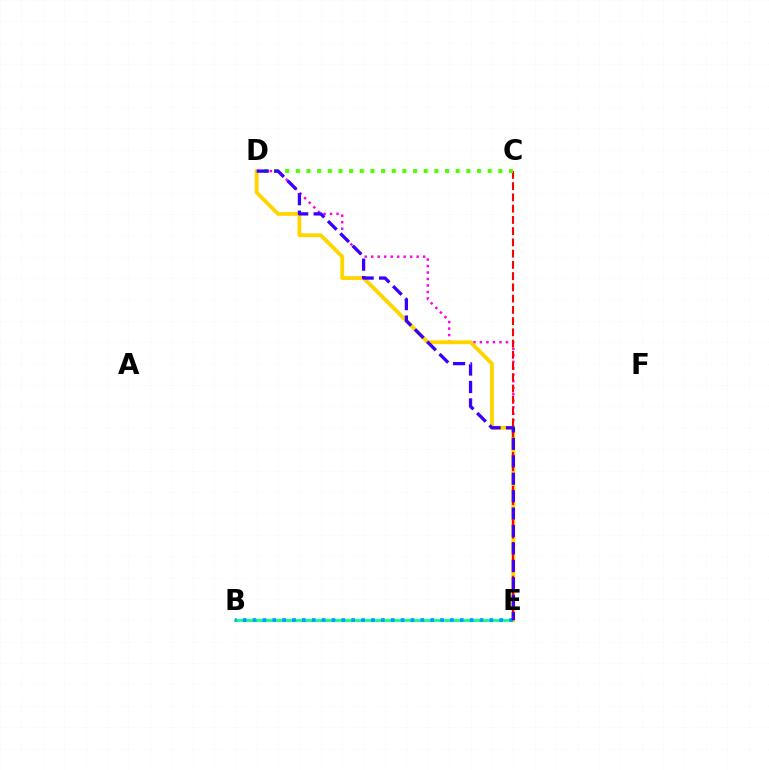{('B', 'E'): [{'color': '#00ff86', 'line_style': 'solid', 'thickness': 1.94}, {'color': '#009eff', 'line_style': 'dotted', 'thickness': 2.68}], ('D', 'E'): [{'color': '#ff00ed', 'line_style': 'dotted', 'thickness': 1.76}, {'color': '#ffd500', 'line_style': 'solid', 'thickness': 2.78}, {'color': '#3700ff', 'line_style': 'dashed', 'thickness': 2.37}], ('C', 'E'): [{'color': '#ff0000', 'line_style': 'dashed', 'thickness': 1.53}], ('C', 'D'): [{'color': '#4fff00', 'line_style': 'dotted', 'thickness': 2.9}]}